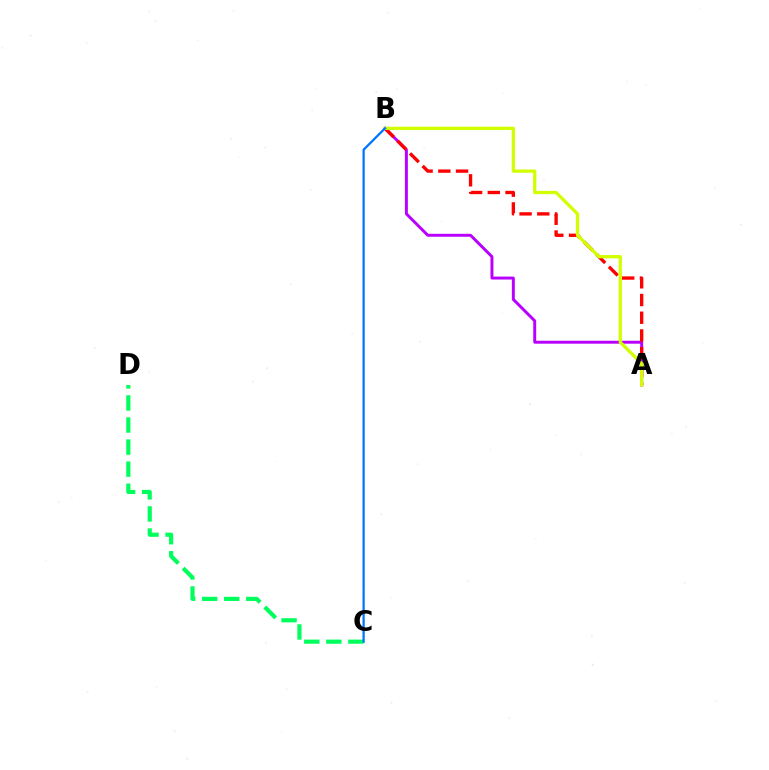{('A', 'B'): [{'color': '#b900ff', 'line_style': 'solid', 'thickness': 2.12}, {'color': '#ff0000', 'line_style': 'dashed', 'thickness': 2.41}, {'color': '#d1ff00', 'line_style': 'solid', 'thickness': 2.35}], ('C', 'D'): [{'color': '#00ff5c', 'line_style': 'dashed', 'thickness': 3.0}], ('B', 'C'): [{'color': '#0074ff', 'line_style': 'solid', 'thickness': 1.62}]}